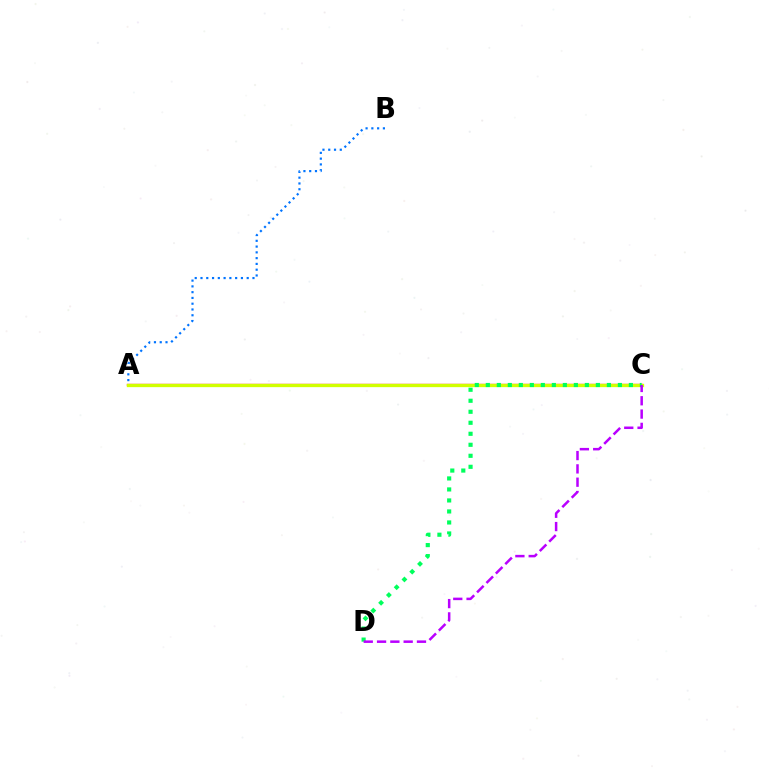{('A', 'C'): [{'color': '#ff0000', 'line_style': 'solid', 'thickness': 1.66}, {'color': '#d1ff00', 'line_style': 'solid', 'thickness': 2.37}], ('A', 'B'): [{'color': '#0074ff', 'line_style': 'dotted', 'thickness': 1.57}], ('C', 'D'): [{'color': '#00ff5c', 'line_style': 'dotted', 'thickness': 2.99}, {'color': '#b900ff', 'line_style': 'dashed', 'thickness': 1.81}]}